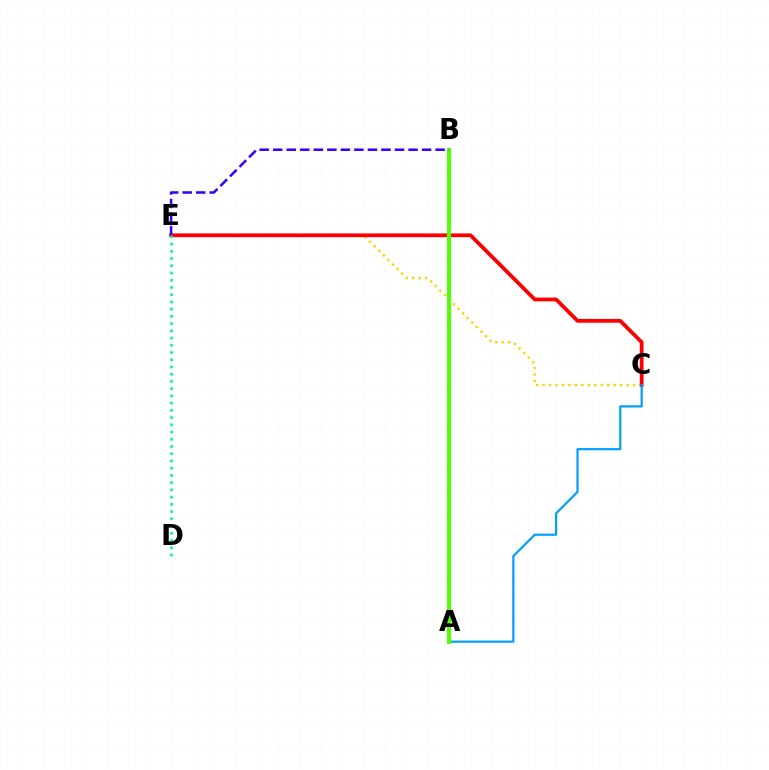{('C', 'E'): [{'color': '#ffd500', 'line_style': 'dotted', 'thickness': 1.75}, {'color': '#ff0000', 'line_style': 'solid', 'thickness': 2.72}], ('A', 'B'): [{'color': '#ff00ed', 'line_style': 'dotted', 'thickness': 2.77}, {'color': '#4fff00', 'line_style': 'solid', 'thickness': 2.84}], ('A', 'C'): [{'color': '#009eff', 'line_style': 'solid', 'thickness': 1.58}], ('D', 'E'): [{'color': '#00ff86', 'line_style': 'dotted', 'thickness': 1.96}], ('B', 'E'): [{'color': '#3700ff', 'line_style': 'dashed', 'thickness': 1.84}]}